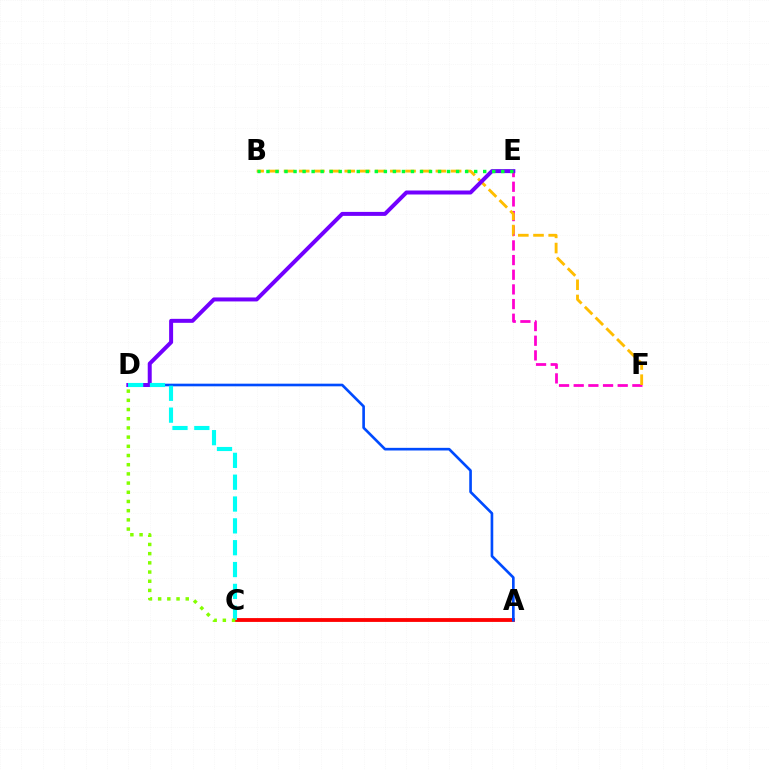{('E', 'F'): [{'color': '#ff00cf', 'line_style': 'dashed', 'thickness': 1.99}], ('A', 'C'): [{'color': '#ff0000', 'line_style': 'solid', 'thickness': 2.75}], ('B', 'F'): [{'color': '#ffbd00', 'line_style': 'dashed', 'thickness': 2.06}], ('A', 'D'): [{'color': '#004bff', 'line_style': 'solid', 'thickness': 1.9}], ('D', 'E'): [{'color': '#7200ff', 'line_style': 'solid', 'thickness': 2.87}], ('B', 'E'): [{'color': '#00ff39', 'line_style': 'dotted', 'thickness': 2.45}], ('C', 'D'): [{'color': '#00fff6', 'line_style': 'dashed', 'thickness': 2.97}, {'color': '#84ff00', 'line_style': 'dotted', 'thickness': 2.5}]}